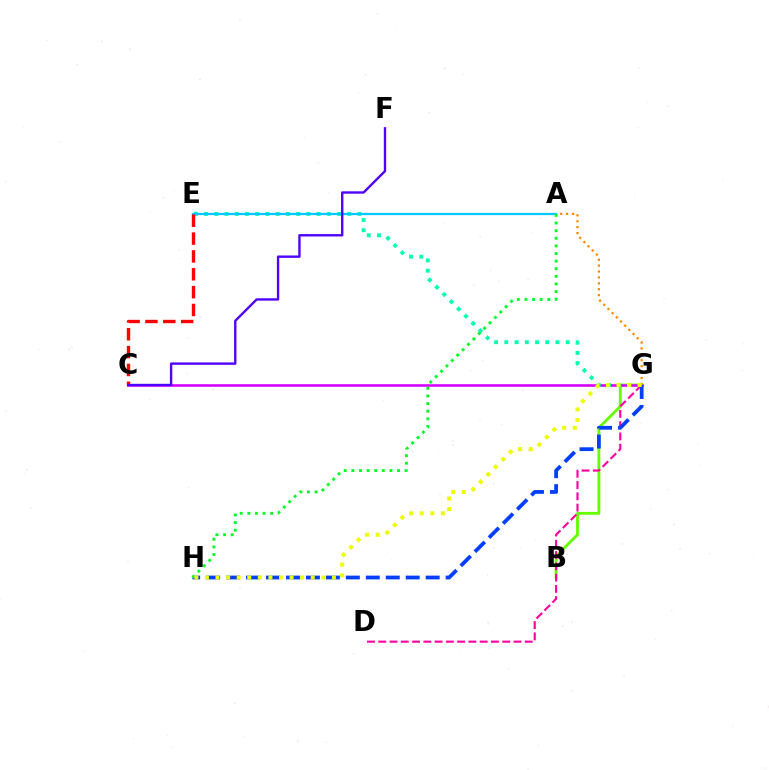{('B', 'G'): [{'color': '#66ff00', 'line_style': 'solid', 'thickness': 2.05}], ('C', 'G'): [{'color': '#d600ff', 'line_style': 'solid', 'thickness': 1.87}], ('A', 'G'): [{'color': '#ff8800', 'line_style': 'dotted', 'thickness': 1.61}], ('E', 'G'): [{'color': '#00ffaf', 'line_style': 'dotted', 'thickness': 2.78}], ('D', 'G'): [{'color': '#ff00a0', 'line_style': 'dashed', 'thickness': 1.53}], ('G', 'H'): [{'color': '#003fff', 'line_style': 'dashed', 'thickness': 2.71}, {'color': '#eeff00', 'line_style': 'dotted', 'thickness': 2.87}], ('A', 'E'): [{'color': '#00c7ff', 'line_style': 'solid', 'thickness': 1.64}], ('C', 'E'): [{'color': '#ff0000', 'line_style': 'dashed', 'thickness': 2.42}], ('C', 'F'): [{'color': '#4f00ff', 'line_style': 'solid', 'thickness': 1.71}], ('A', 'H'): [{'color': '#00ff27', 'line_style': 'dotted', 'thickness': 2.07}]}